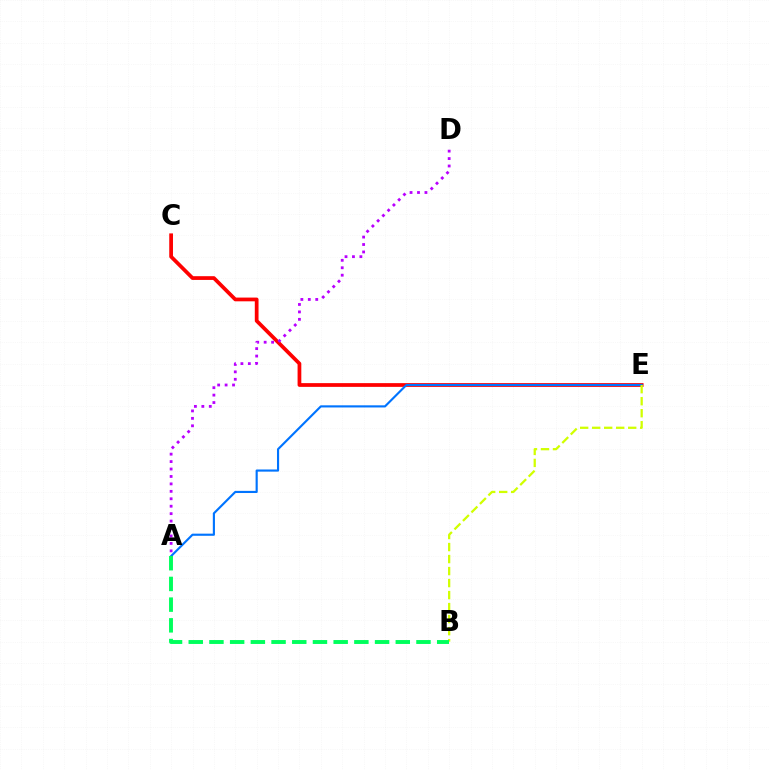{('C', 'E'): [{'color': '#ff0000', 'line_style': 'solid', 'thickness': 2.69}], ('A', 'D'): [{'color': '#b900ff', 'line_style': 'dotted', 'thickness': 2.02}], ('A', 'E'): [{'color': '#0074ff', 'line_style': 'solid', 'thickness': 1.54}], ('B', 'E'): [{'color': '#d1ff00', 'line_style': 'dashed', 'thickness': 1.63}], ('A', 'B'): [{'color': '#00ff5c', 'line_style': 'dashed', 'thickness': 2.81}]}